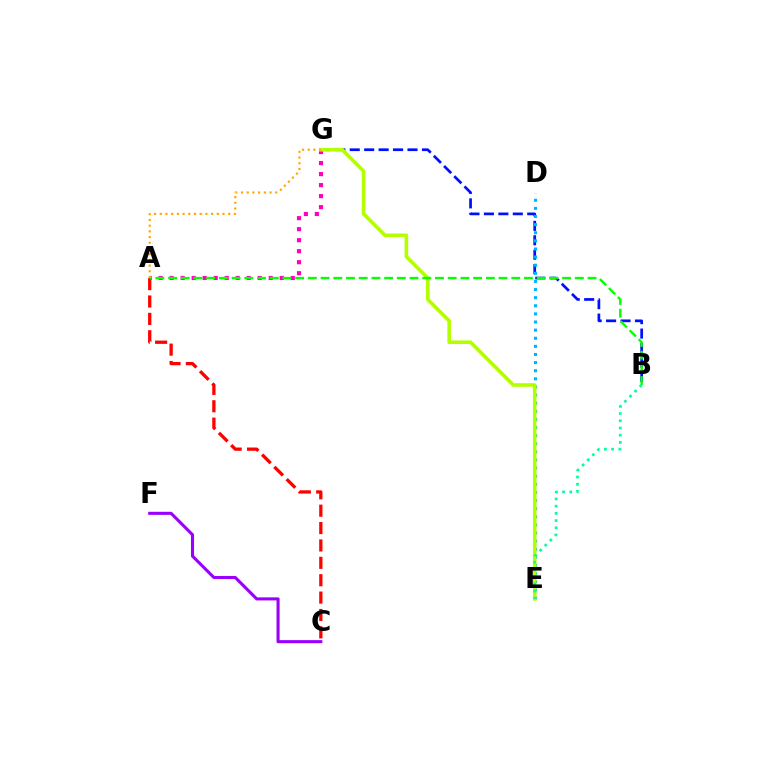{('C', 'F'): [{'color': '#9b00ff', 'line_style': 'solid', 'thickness': 2.22}], ('B', 'G'): [{'color': '#0010ff', 'line_style': 'dashed', 'thickness': 1.96}], ('A', 'C'): [{'color': '#ff0000', 'line_style': 'dashed', 'thickness': 2.36}], ('D', 'E'): [{'color': '#00b5ff', 'line_style': 'dotted', 'thickness': 2.21}], ('A', 'G'): [{'color': '#ff00bd', 'line_style': 'dotted', 'thickness': 2.99}, {'color': '#ffa500', 'line_style': 'dotted', 'thickness': 1.55}], ('E', 'G'): [{'color': '#b3ff00', 'line_style': 'solid', 'thickness': 2.59}], ('A', 'B'): [{'color': '#08ff00', 'line_style': 'dashed', 'thickness': 1.73}], ('B', 'E'): [{'color': '#00ff9d', 'line_style': 'dotted', 'thickness': 1.96}]}